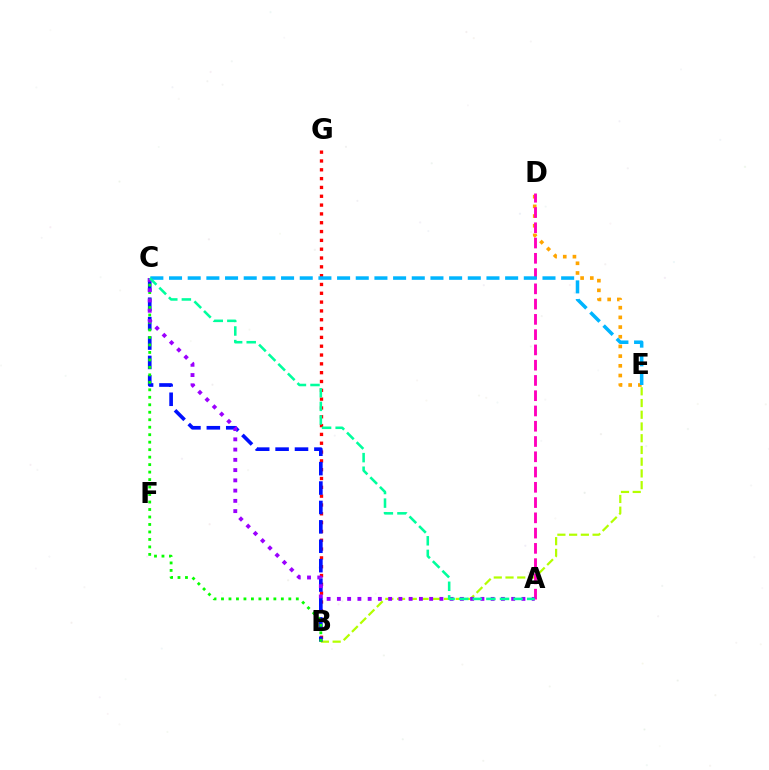{('B', 'E'): [{'color': '#b3ff00', 'line_style': 'dashed', 'thickness': 1.59}], ('B', 'G'): [{'color': '#ff0000', 'line_style': 'dotted', 'thickness': 2.4}], ('D', 'E'): [{'color': '#ffa500', 'line_style': 'dotted', 'thickness': 2.63}], ('A', 'D'): [{'color': '#ff00bd', 'line_style': 'dashed', 'thickness': 2.07}], ('B', 'C'): [{'color': '#0010ff', 'line_style': 'dashed', 'thickness': 2.64}, {'color': '#08ff00', 'line_style': 'dotted', 'thickness': 2.03}], ('C', 'E'): [{'color': '#00b5ff', 'line_style': 'dashed', 'thickness': 2.54}], ('A', 'C'): [{'color': '#9b00ff', 'line_style': 'dotted', 'thickness': 2.79}, {'color': '#00ff9d', 'line_style': 'dashed', 'thickness': 1.85}]}